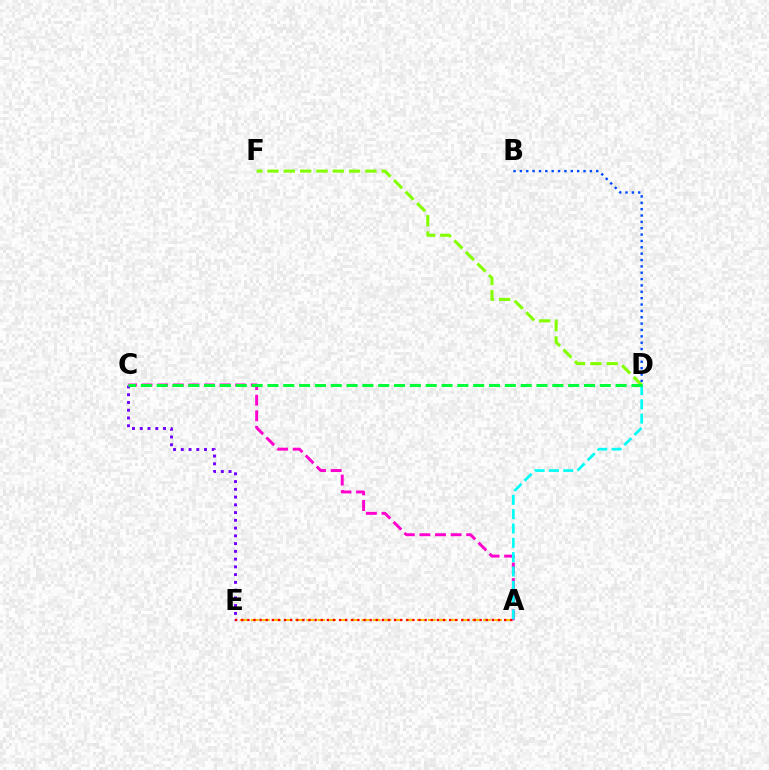{('A', 'E'): [{'color': '#ffbd00', 'line_style': 'dashed', 'thickness': 1.5}, {'color': '#ff0000', 'line_style': 'dotted', 'thickness': 1.66}], ('C', 'E'): [{'color': '#7200ff', 'line_style': 'dotted', 'thickness': 2.11}], ('D', 'F'): [{'color': '#84ff00', 'line_style': 'dashed', 'thickness': 2.21}], ('B', 'D'): [{'color': '#004bff', 'line_style': 'dotted', 'thickness': 1.73}], ('A', 'C'): [{'color': '#ff00cf', 'line_style': 'dashed', 'thickness': 2.12}], ('A', 'D'): [{'color': '#00fff6', 'line_style': 'dashed', 'thickness': 1.95}], ('C', 'D'): [{'color': '#00ff39', 'line_style': 'dashed', 'thickness': 2.15}]}